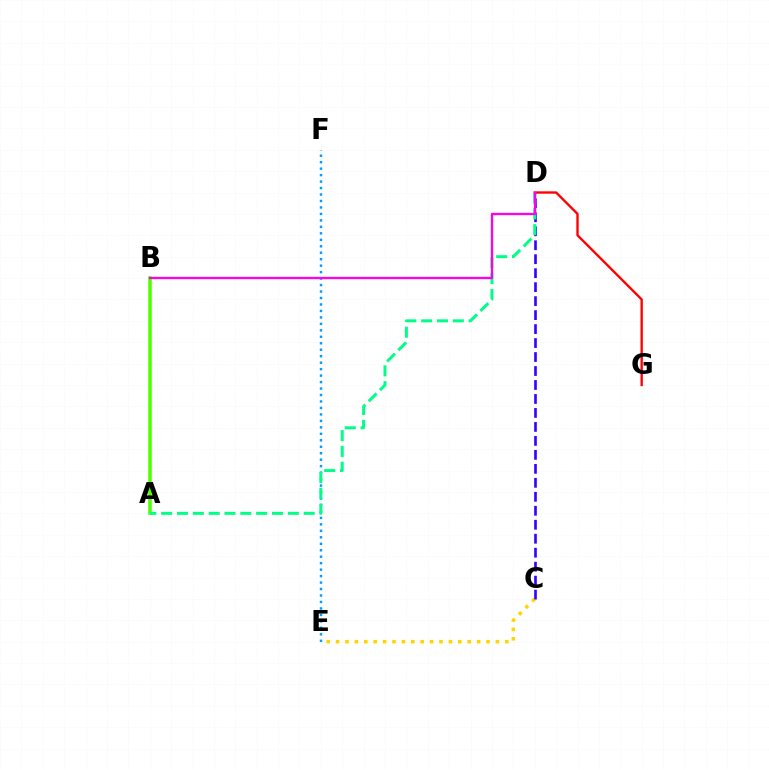{('C', 'E'): [{'color': '#ffd500', 'line_style': 'dotted', 'thickness': 2.55}], ('A', 'B'): [{'color': '#4fff00', 'line_style': 'solid', 'thickness': 2.54}], ('D', 'G'): [{'color': '#ff0000', 'line_style': 'solid', 'thickness': 1.69}], ('E', 'F'): [{'color': '#009eff', 'line_style': 'dotted', 'thickness': 1.76}], ('C', 'D'): [{'color': '#3700ff', 'line_style': 'dashed', 'thickness': 1.9}], ('A', 'D'): [{'color': '#00ff86', 'line_style': 'dashed', 'thickness': 2.15}], ('B', 'D'): [{'color': '#ff00ed', 'line_style': 'solid', 'thickness': 1.66}]}